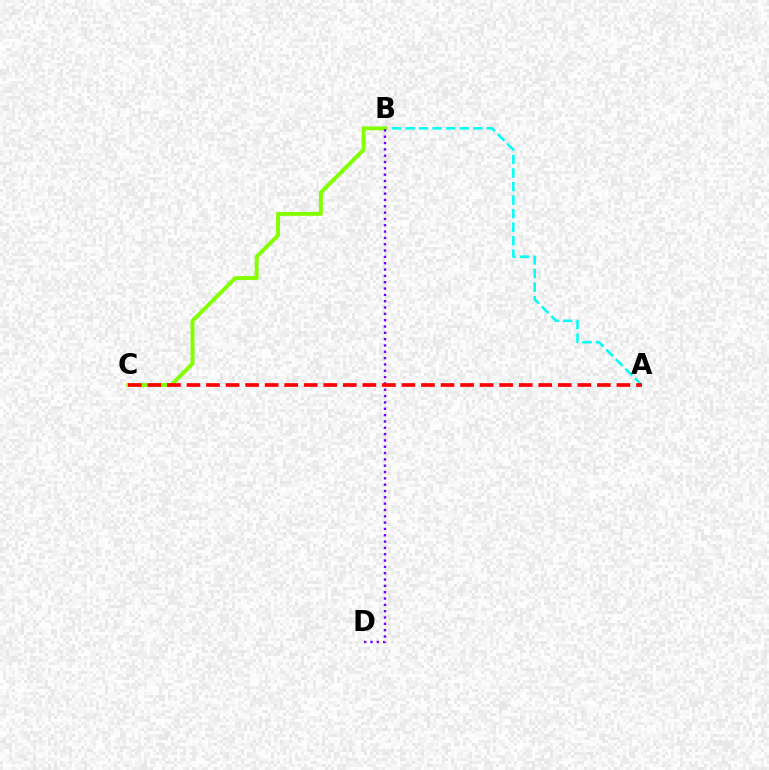{('A', 'B'): [{'color': '#00fff6', 'line_style': 'dashed', 'thickness': 1.84}], ('B', 'C'): [{'color': '#84ff00', 'line_style': 'solid', 'thickness': 2.84}], ('B', 'D'): [{'color': '#7200ff', 'line_style': 'dotted', 'thickness': 1.72}], ('A', 'C'): [{'color': '#ff0000', 'line_style': 'dashed', 'thickness': 2.66}]}